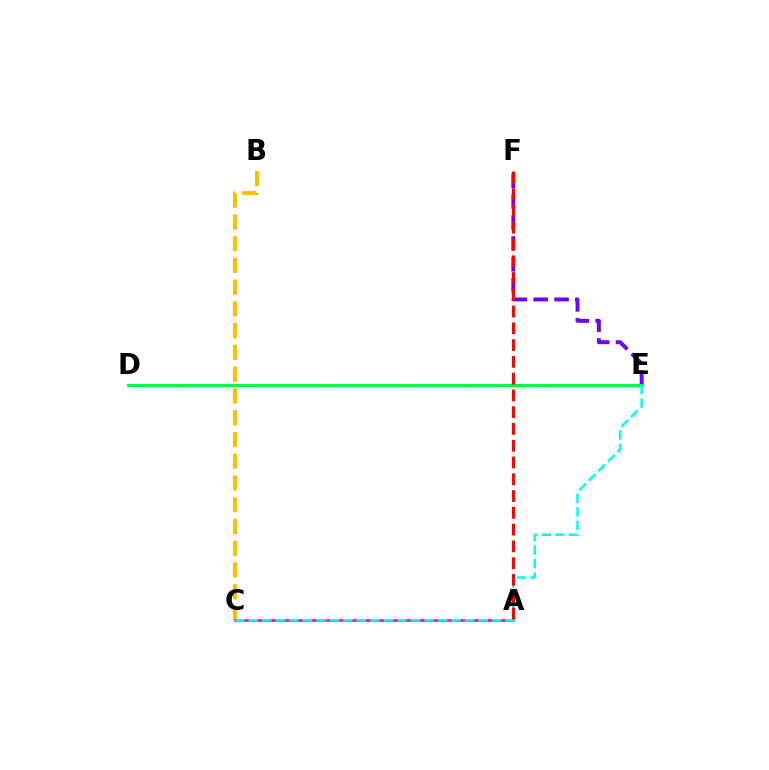{('D', 'E'): [{'color': '#004bff', 'line_style': 'dotted', 'thickness': 1.82}, {'color': '#00ff39', 'line_style': 'solid', 'thickness': 2.08}], ('A', 'C'): [{'color': '#84ff00', 'line_style': 'dashed', 'thickness': 2.1}, {'color': '#ff00cf', 'line_style': 'solid', 'thickness': 1.82}], ('E', 'F'): [{'color': '#7200ff', 'line_style': 'dashed', 'thickness': 2.83}], ('B', 'C'): [{'color': '#ffbd00', 'line_style': 'dashed', 'thickness': 2.96}], ('C', 'E'): [{'color': '#00fff6', 'line_style': 'dashed', 'thickness': 1.84}], ('A', 'F'): [{'color': '#ff0000', 'line_style': 'dashed', 'thickness': 2.28}]}